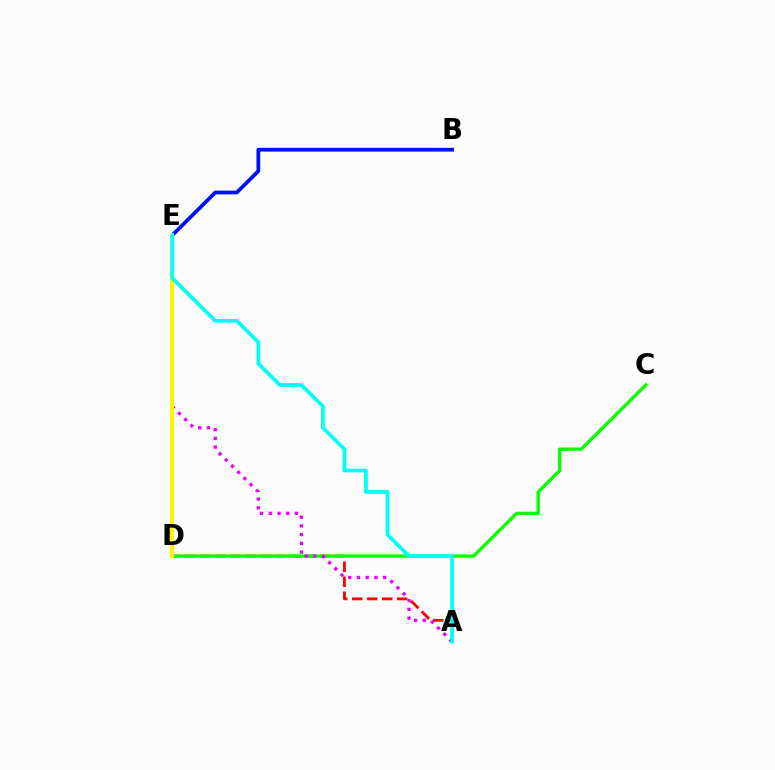{('A', 'D'): [{'color': '#ff0000', 'line_style': 'dashed', 'thickness': 2.03}], ('B', 'E'): [{'color': '#0010ff', 'line_style': 'solid', 'thickness': 2.7}], ('C', 'D'): [{'color': '#08ff00', 'line_style': 'solid', 'thickness': 2.41}], ('A', 'E'): [{'color': '#ee00ff', 'line_style': 'dotted', 'thickness': 2.37}, {'color': '#00fff6', 'line_style': 'solid', 'thickness': 2.68}], ('D', 'E'): [{'color': '#fcf500', 'line_style': 'solid', 'thickness': 2.91}]}